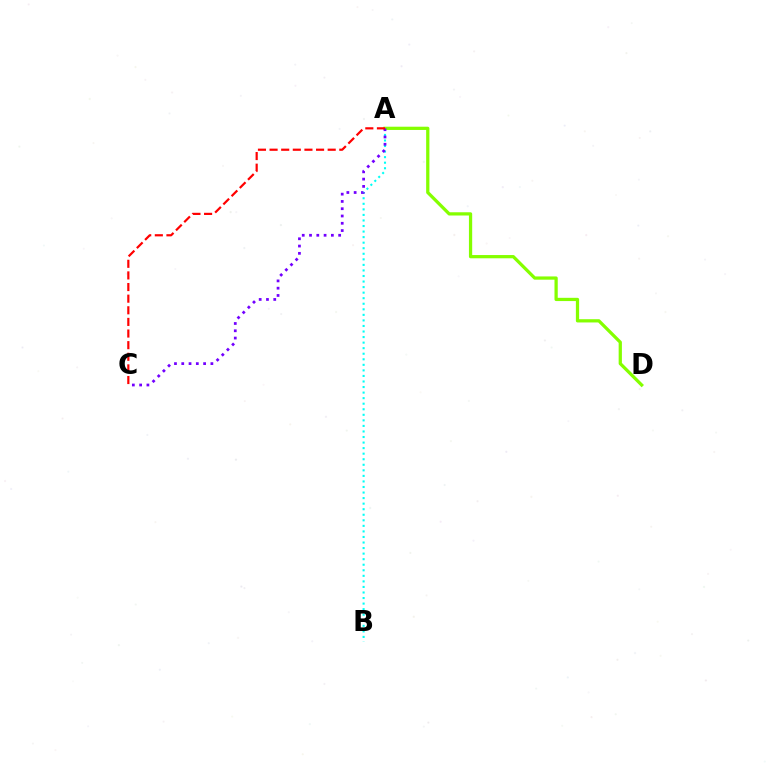{('A', 'B'): [{'color': '#00fff6', 'line_style': 'dotted', 'thickness': 1.51}], ('A', 'D'): [{'color': '#84ff00', 'line_style': 'solid', 'thickness': 2.34}], ('A', 'C'): [{'color': '#7200ff', 'line_style': 'dotted', 'thickness': 1.98}, {'color': '#ff0000', 'line_style': 'dashed', 'thickness': 1.58}]}